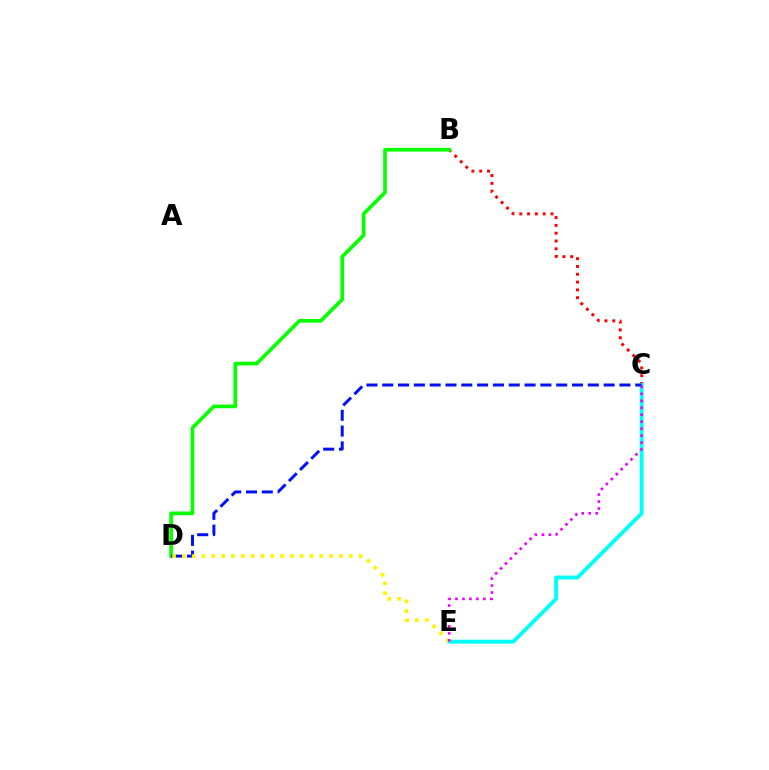{('B', 'C'): [{'color': '#ff0000', 'line_style': 'dotted', 'thickness': 2.12}], ('B', 'D'): [{'color': '#08ff00', 'line_style': 'solid', 'thickness': 2.66}], ('C', 'E'): [{'color': '#00fff6', 'line_style': 'solid', 'thickness': 2.8}, {'color': '#ee00ff', 'line_style': 'dotted', 'thickness': 1.89}], ('C', 'D'): [{'color': '#0010ff', 'line_style': 'dashed', 'thickness': 2.15}], ('D', 'E'): [{'color': '#fcf500', 'line_style': 'dotted', 'thickness': 2.67}]}